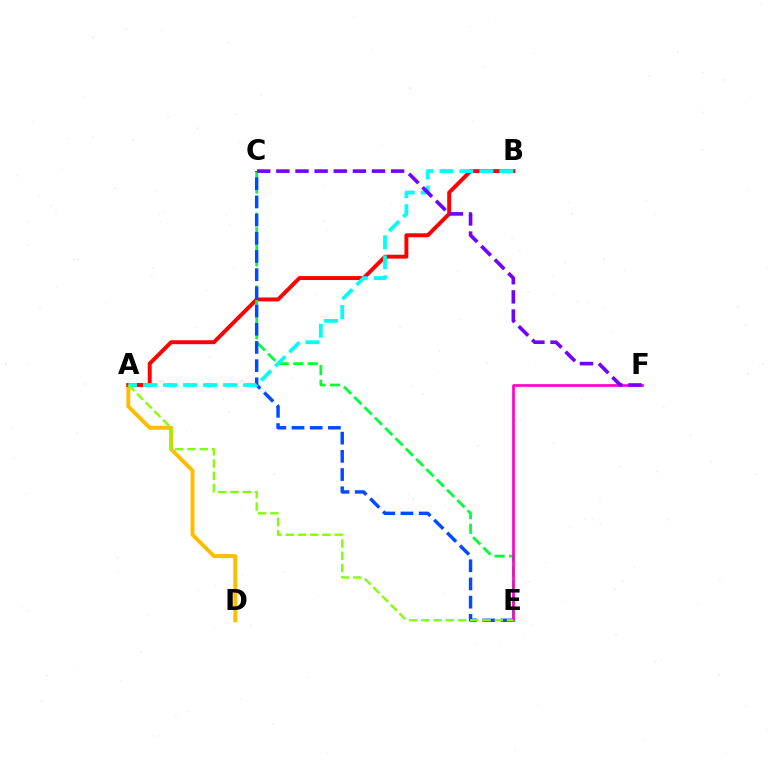{('A', 'D'): [{'color': '#ffbd00', 'line_style': 'solid', 'thickness': 2.85}], ('A', 'B'): [{'color': '#ff0000', 'line_style': 'solid', 'thickness': 2.83}, {'color': '#00fff6', 'line_style': 'dashed', 'thickness': 2.72}], ('C', 'E'): [{'color': '#00ff39', 'line_style': 'dashed', 'thickness': 1.98}, {'color': '#004bff', 'line_style': 'dashed', 'thickness': 2.47}], ('E', 'F'): [{'color': '#ff00cf', 'line_style': 'solid', 'thickness': 1.94}], ('C', 'F'): [{'color': '#7200ff', 'line_style': 'dashed', 'thickness': 2.6}], ('A', 'E'): [{'color': '#84ff00', 'line_style': 'dashed', 'thickness': 1.66}]}